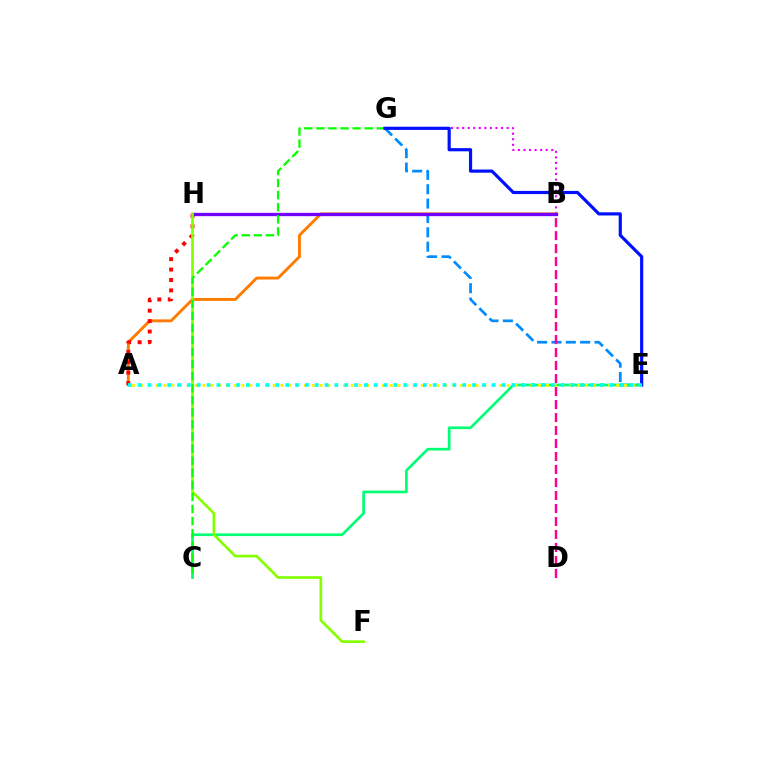{('B', 'G'): [{'color': '#ee00ff', 'line_style': 'dotted', 'thickness': 1.51}], ('E', 'G'): [{'color': '#008cff', 'line_style': 'dashed', 'thickness': 1.95}, {'color': '#0010ff', 'line_style': 'solid', 'thickness': 2.28}], ('A', 'B'): [{'color': '#ff7c00', 'line_style': 'solid', 'thickness': 2.09}], ('C', 'E'): [{'color': '#00ff74', 'line_style': 'solid', 'thickness': 1.93}], ('A', 'H'): [{'color': '#ff0000', 'line_style': 'dotted', 'thickness': 2.83}], ('B', 'H'): [{'color': '#7200ff', 'line_style': 'solid', 'thickness': 2.39}], ('F', 'H'): [{'color': '#84ff00', 'line_style': 'solid', 'thickness': 1.93}], ('C', 'G'): [{'color': '#08ff00', 'line_style': 'dashed', 'thickness': 1.64}], ('A', 'E'): [{'color': '#fcf500', 'line_style': 'dotted', 'thickness': 2.12}, {'color': '#00fff6', 'line_style': 'dotted', 'thickness': 2.67}], ('B', 'D'): [{'color': '#ff0094', 'line_style': 'dashed', 'thickness': 1.77}]}